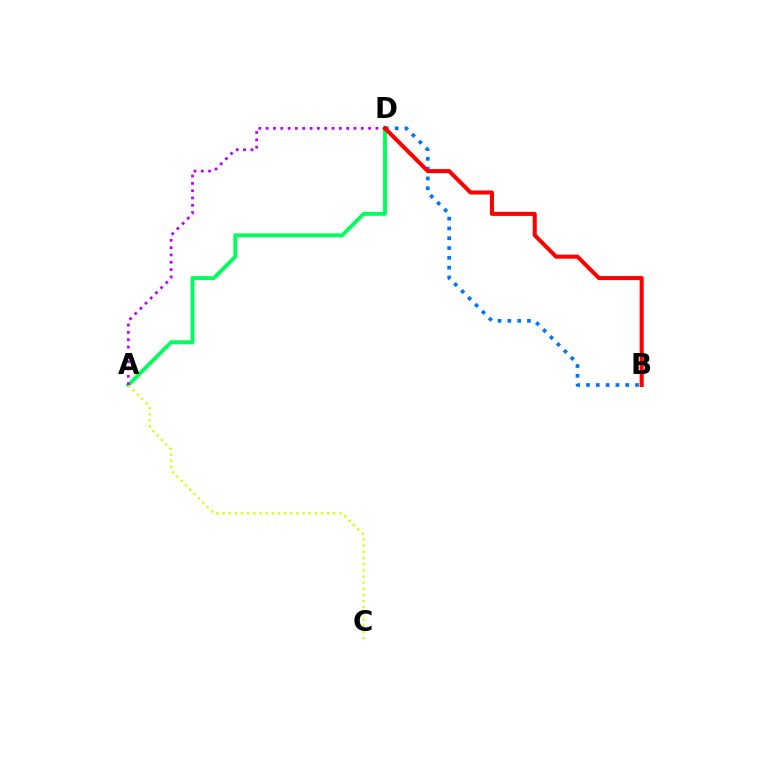{('A', 'D'): [{'color': '#00ff5c', 'line_style': 'solid', 'thickness': 2.79}, {'color': '#b900ff', 'line_style': 'dotted', 'thickness': 1.99}], ('A', 'C'): [{'color': '#d1ff00', 'line_style': 'dotted', 'thickness': 1.67}], ('B', 'D'): [{'color': '#0074ff', 'line_style': 'dotted', 'thickness': 2.67}, {'color': '#ff0000', 'line_style': 'solid', 'thickness': 2.92}]}